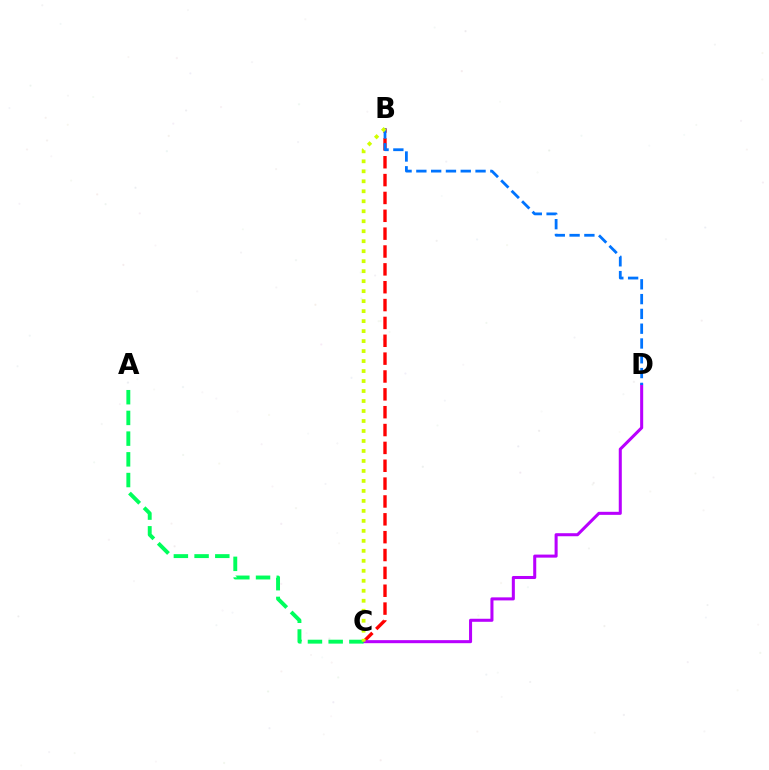{('B', 'C'): [{'color': '#ff0000', 'line_style': 'dashed', 'thickness': 2.43}, {'color': '#d1ff00', 'line_style': 'dotted', 'thickness': 2.71}], ('C', 'D'): [{'color': '#b900ff', 'line_style': 'solid', 'thickness': 2.19}], ('A', 'C'): [{'color': '#00ff5c', 'line_style': 'dashed', 'thickness': 2.81}], ('B', 'D'): [{'color': '#0074ff', 'line_style': 'dashed', 'thickness': 2.01}]}